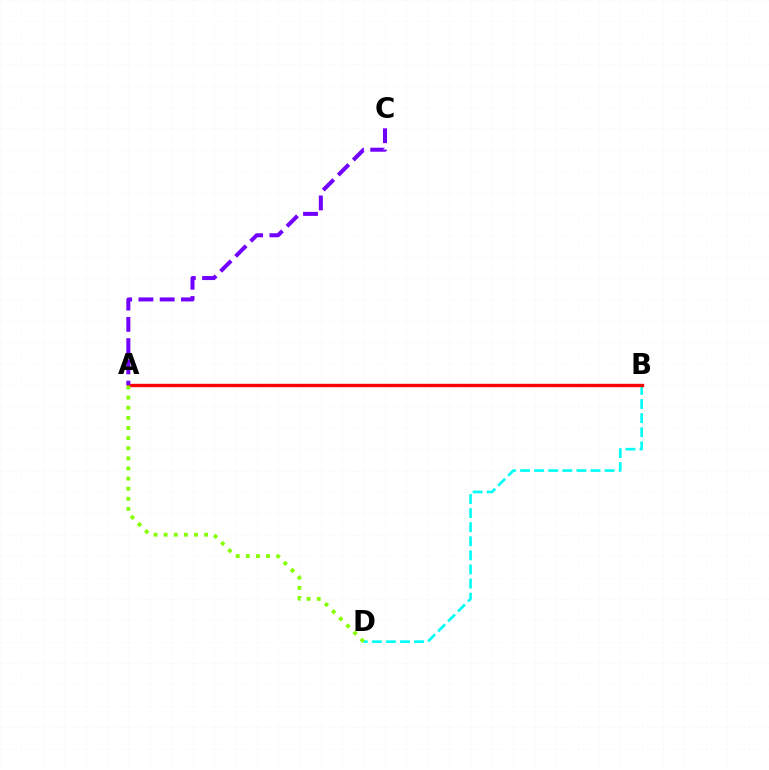{('B', 'D'): [{'color': '#00fff6', 'line_style': 'dashed', 'thickness': 1.91}], ('A', 'B'): [{'color': '#ff0000', 'line_style': 'solid', 'thickness': 2.42}], ('A', 'C'): [{'color': '#7200ff', 'line_style': 'dashed', 'thickness': 2.89}], ('A', 'D'): [{'color': '#84ff00', 'line_style': 'dotted', 'thickness': 2.75}]}